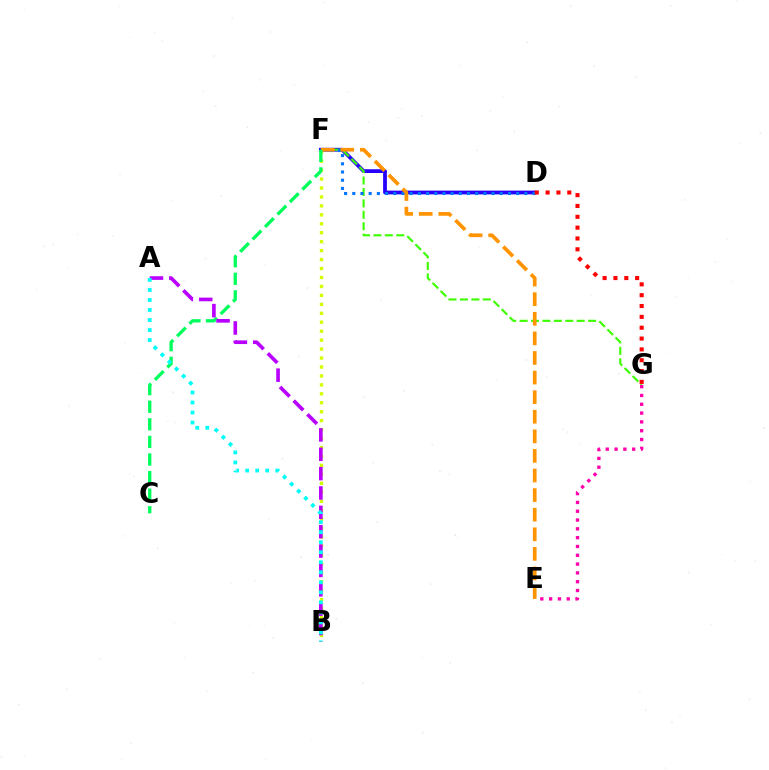{('D', 'F'): [{'color': '#2500ff', 'line_style': 'solid', 'thickness': 2.72}, {'color': '#0074ff', 'line_style': 'dotted', 'thickness': 2.23}], ('F', 'G'): [{'color': '#3dff00', 'line_style': 'dashed', 'thickness': 1.55}], ('B', 'F'): [{'color': '#d1ff00', 'line_style': 'dotted', 'thickness': 2.43}], ('E', 'G'): [{'color': '#ff00ac', 'line_style': 'dotted', 'thickness': 2.39}], ('E', 'F'): [{'color': '#ff9400', 'line_style': 'dashed', 'thickness': 2.66}], ('C', 'F'): [{'color': '#00ff5c', 'line_style': 'dashed', 'thickness': 2.39}], ('A', 'B'): [{'color': '#b900ff', 'line_style': 'dashed', 'thickness': 2.63}, {'color': '#00fff6', 'line_style': 'dotted', 'thickness': 2.72}], ('D', 'G'): [{'color': '#ff0000', 'line_style': 'dotted', 'thickness': 2.94}]}